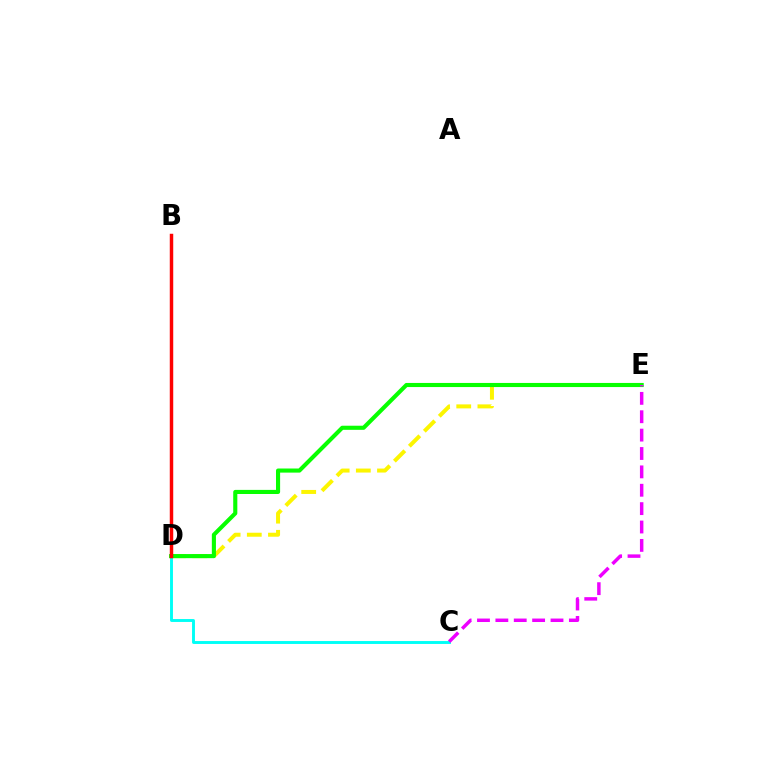{('D', 'E'): [{'color': '#fcf500', 'line_style': 'dashed', 'thickness': 2.88}, {'color': '#08ff00', 'line_style': 'solid', 'thickness': 2.96}], ('B', 'D'): [{'color': '#0010ff', 'line_style': 'dashed', 'thickness': 2.01}, {'color': '#ff0000', 'line_style': 'solid', 'thickness': 2.49}], ('C', 'D'): [{'color': '#00fff6', 'line_style': 'solid', 'thickness': 2.09}], ('C', 'E'): [{'color': '#ee00ff', 'line_style': 'dashed', 'thickness': 2.5}]}